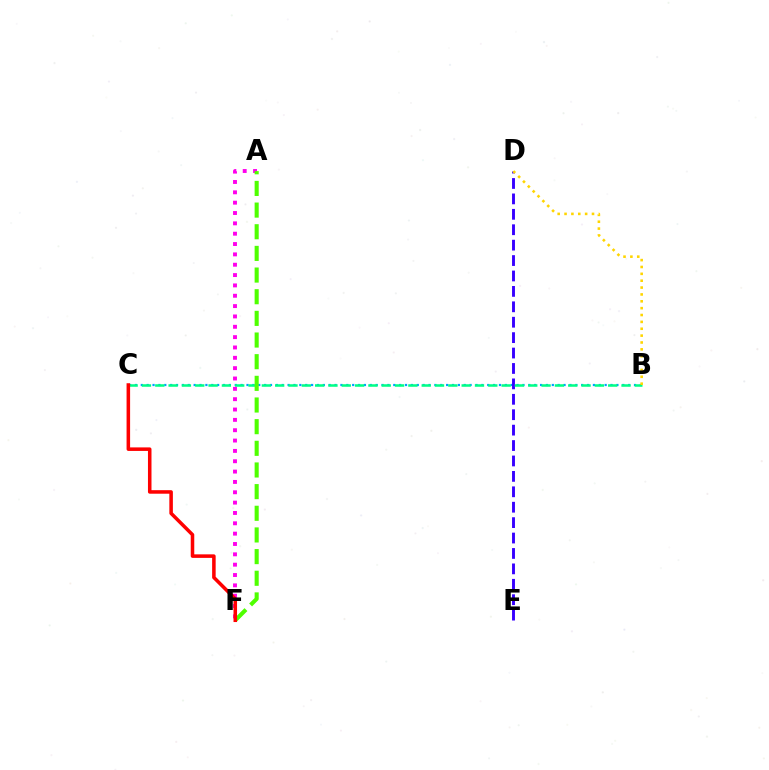{('B', 'C'): [{'color': '#009eff', 'line_style': 'dotted', 'thickness': 1.6}, {'color': '#00ff86', 'line_style': 'dashed', 'thickness': 1.81}], ('D', 'E'): [{'color': '#3700ff', 'line_style': 'dashed', 'thickness': 2.09}], ('A', 'F'): [{'color': '#ff00ed', 'line_style': 'dotted', 'thickness': 2.81}, {'color': '#4fff00', 'line_style': 'dashed', 'thickness': 2.94}], ('B', 'D'): [{'color': '#ffd500', 'line_style': 'dotted', 'thickness': 1.86}], ('C', 'F'): [{'color': '#ff0000', 'line_style': 'solid', 'thickness': 2.54}]}